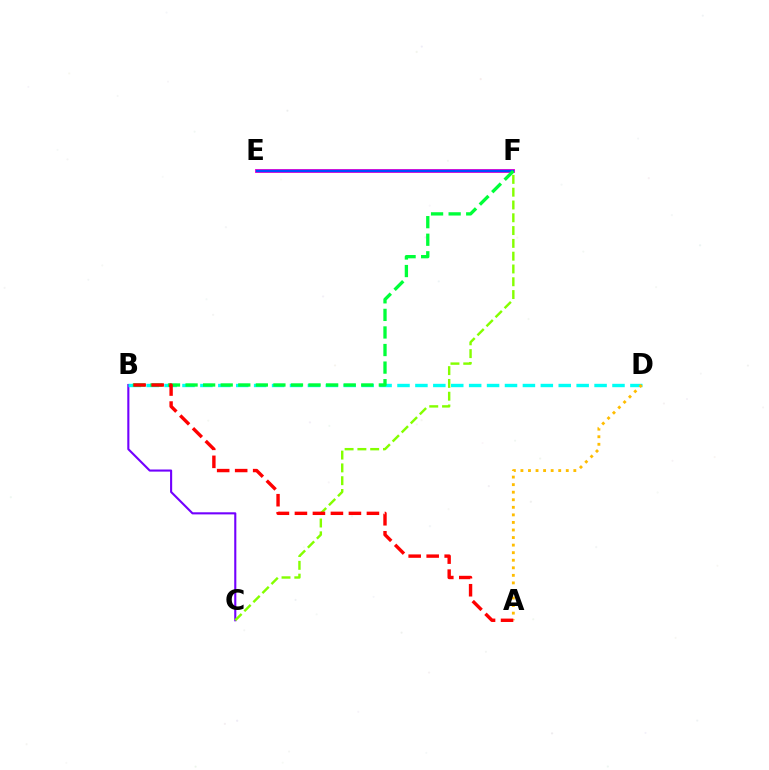{('B', 'C'): [{'color': '#7200ff', 'line_style': 'solid', 'thickness': 1.52}], ('B', 'D'): [{'color': '#00fff6', 'line_style': 'dashed', 'thickness': 2.43}], ('E', 'F'): [{'color': '#ff00cf', 'line_style': 'solid', 'thickness': 2.81}, {'color': '#004bff', 'line_style': 'solid', 'thickness': 1.74}], ('A', 'D'): [{'color': '#ffbd00', 'line_style': 'dotted', 'thickness': 2.05}], ('B', 'F'): [{'color': '#00ff39', 'line_style': 'dashed', 'thickness': 2.39}], ('C', 'F'): [{'color': '#84ff00', 'line_style': 'dashed', 'thickness': 1.74}], ('A', 'B'): [{'color': '#ff0000', 'line_style': 'dashed', 'thickness': 2.45}]}